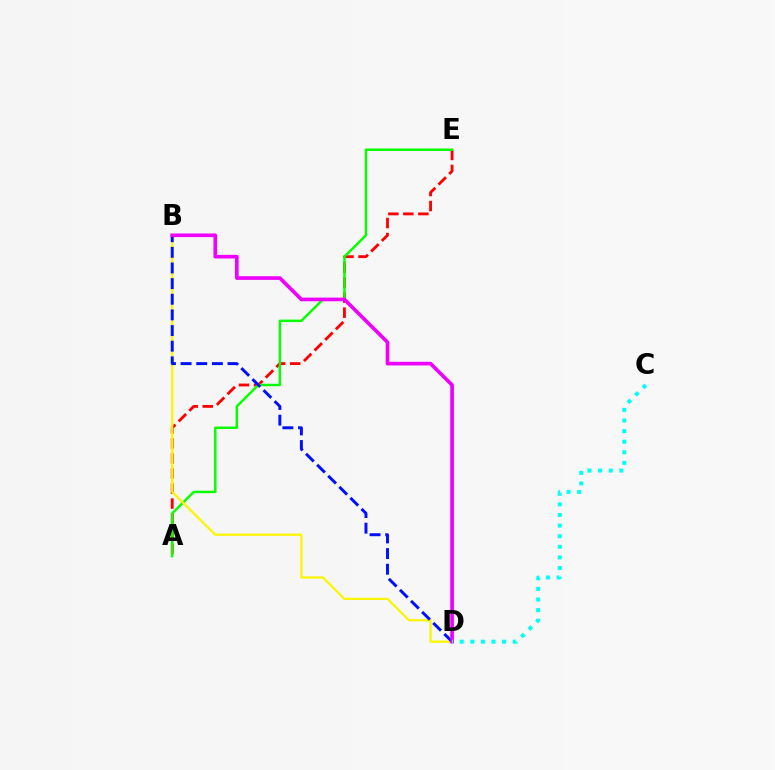{('A', 'E'): [{'color': '#ff0000', 'line_style': 'dashed', 'thickness': 2.04}, {'color': '#08ff00', 'line_style': 'solid', 'thickness': 1.78}], ('B', 'D'): [{'color': '#fcf500', 'line_style': 'solid', 'thickness': 1.62}, {'color': '#0010ff', 'line_style': 'dashed', 'thickness': 2.13}, {'color': '#ee00ff', 'line_style': 'solid', 'thickness': 2.63}], ('C', 'D'): [{'color': '#00fff6', 'line_style': 'dotted', 'thickness': 2.88}]}